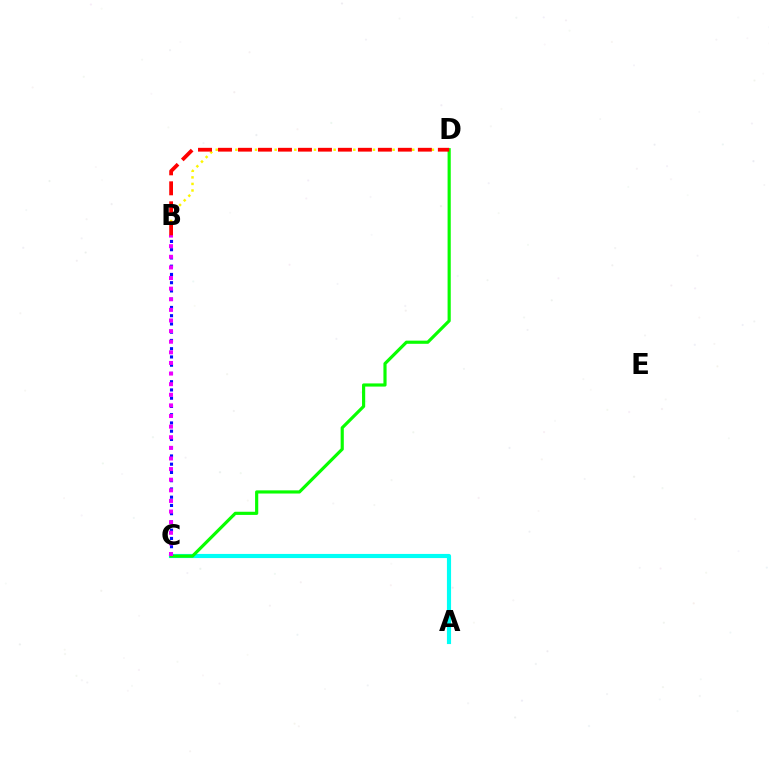{('A', 'C'): [{'color': '#00fff6', 'line_style': 'solid', 'thickness': 2.98}], ('B', 'D'): [{'color': '#fcf500', 'line_style': 'dotted', 'thickness': 1.78}, {'color': '#ff0000', 'line_style': 'dashed', 'thickness': 2.72}], ('B', 'C'): [{'color': '#0010ff', 'line_style': 'dotted', 'thickness': 2.24}, {'color': '#ee00ff', 'line_style': 'dotted', 'thickness': 2.88}], ('C', 'D'): [{'color': '#08ff00', 'line_style': 'solid', 'thickness': 2.28}]}